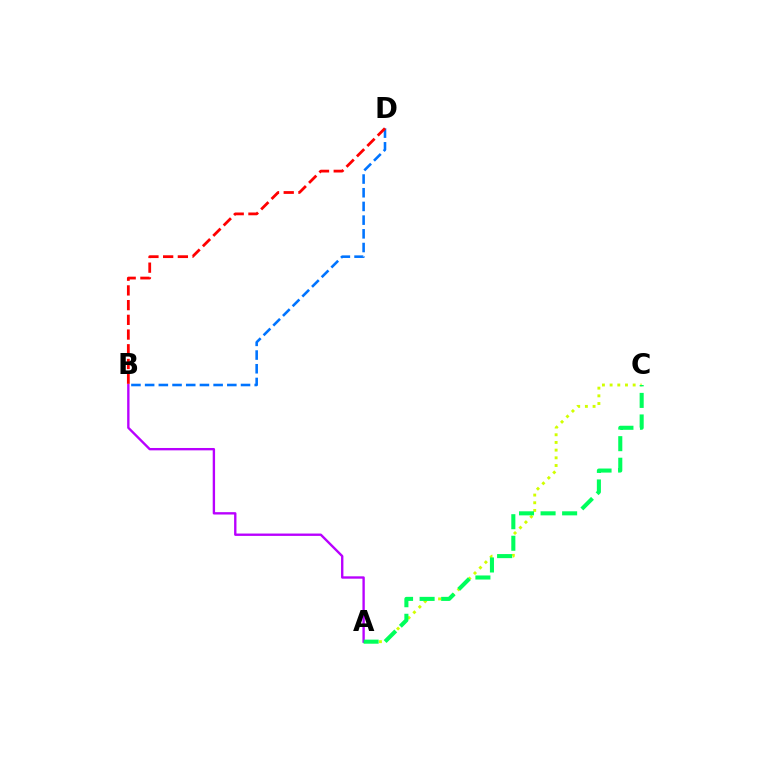{('A', 'C'): [{'color': '#d1ff00', 'line_style': 'dotted', 'thickness': 2.09}, {'color': '#00ff5c', 'line_style': 'dashed', 'thickness': 2.93}], ('A', 'B'): [{'color': '#b900ff', 'line_style': 'solid', 'thickness': 1.7}], ('B', 'D'): [{'color': '#0074ff', 'line_style': 'dashed', 'thickness': 1.86}, {'color': '#ff0000', 'line_style': 'dashed', 'thickness': 2.0}]}